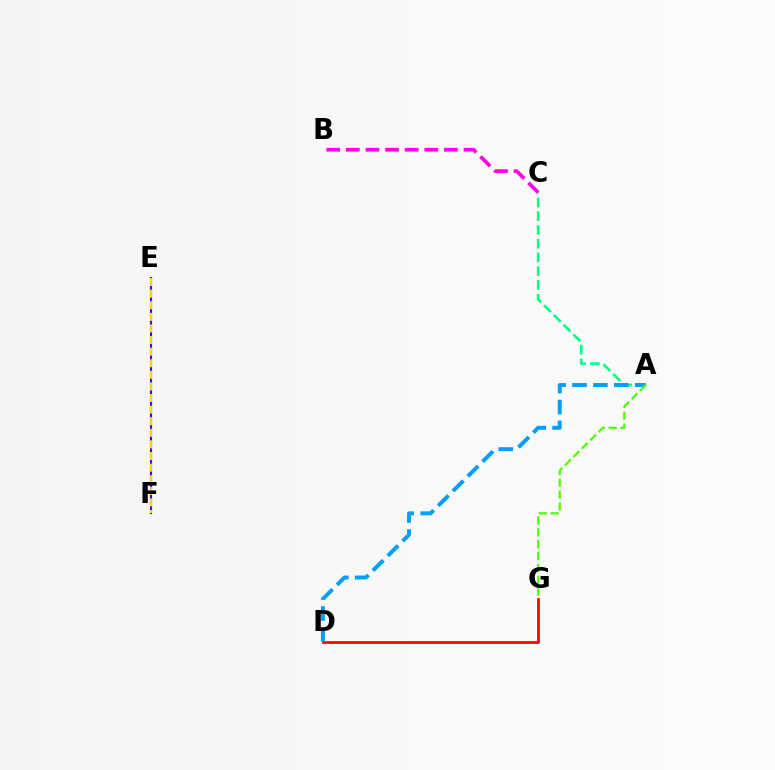{('A', 'C'): [{'color': '#00ff86', 'line_style': 'dashed', 'thickness': 1.87}], ('D', 'G'): [{'color': '#ff0000', 'line_style': 'solid', 'thickness': 1.97}], ('A', 'D'): [{'color': '#009eff', 'line_style': 'dashed', 'thickness': 2.84}], ('A', 'G'): [{'color': '#4fff00', 'line_style': 'dashed', 'thickness': 1.61}], ('E', 'F'): [{'color': '#3700ff', 'line_style': 'solid', 'thickness': 1.52}, {'color': '#ffd500', 'line_style': 'dashed', 'thickness': 1.58}], ('B', 'C'): [{'color': '#ff00ed', 'line_style': 'dashed', 'thickness': 2.66}]}